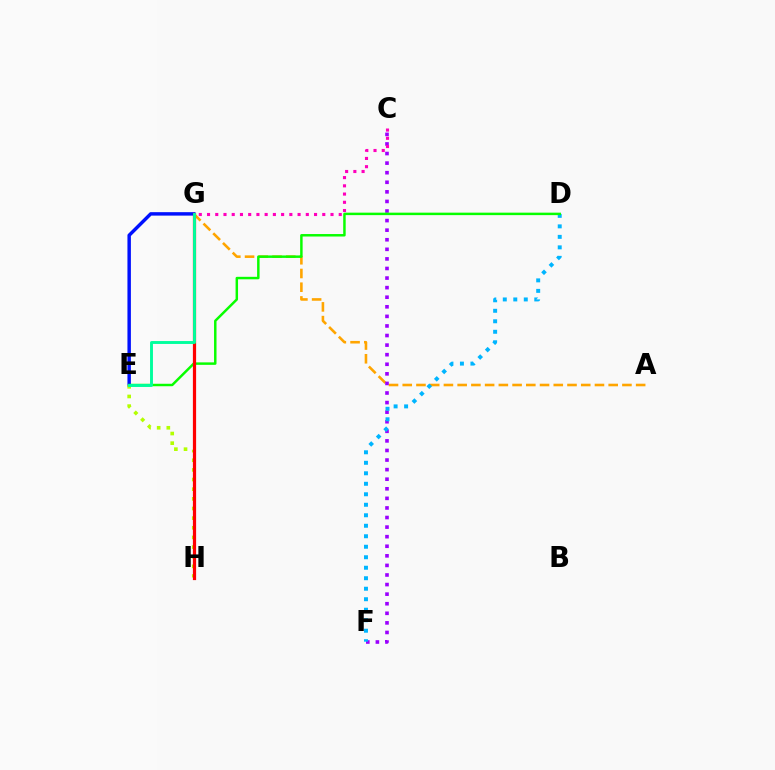{('A', 'G'): [{'color': '#ffa500', 'line_style': 'dashed', 'thickness': 1.87}], ('C', 'F'): [{'color': '#9b00ff', 'line_style': 'dotted', 'thickness': 2.6}], ('E', 'G'): [{'color': '#0010ff', 'line_style': 'solid', 'thickness': 2.48}, {'color': '#00ff9d', 'line_style': 'solid', 'thickness': 2.09}], ('E', 'H'): [{'color': '#b3ff00', 'line_style': 'dotted', 'thickness': 2.62}], ('D', 'F'): [{'color': '#00b5ff', 'line_style': 'dotted', 'thickness': 2.85}], ('D', 'E'): [{'color': '#08ff00', 'line_style': 'solid', 'thickness': 1.78}], ('G', 'H'): [{'color': '#ff0000', 'line_style': 'solid', 'thickness': 2.31}], ('C', 'G'): [{'color': '#ff00bd', 'line_style': 'dotted', 'thickness': 2.24}]}